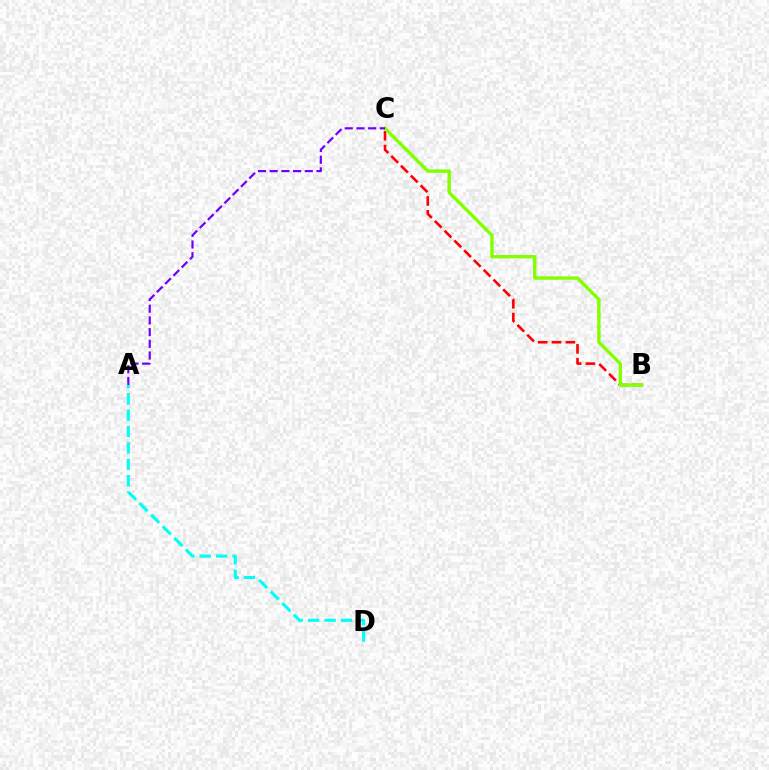{('A', 'D'): [{'color': '#00fff6', 'line_style': 'dashed', 'thickness': 2.23}], ('B', 'C'): [{'color': '#ff0000', 'line_style': 'dashed', 'thickness': 1.88}, {'color': '#84ff00', 'line_style': 'solid', 'thickness': 2.44}], ('A', 'C'): [{'color': '#7200ff', 'line_style': 'dashed', 'thickness': 1.59}]}